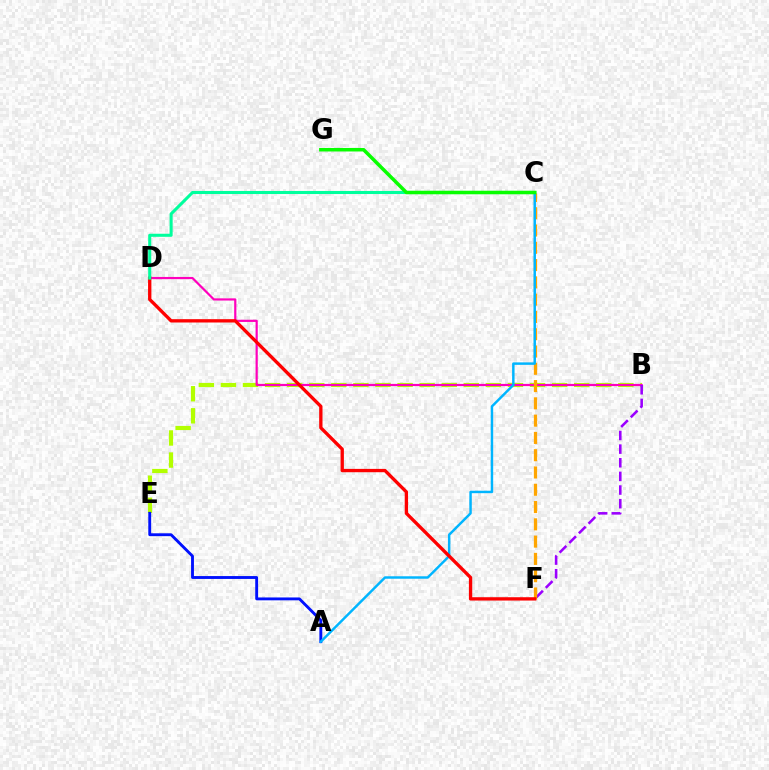{('B', 'E'): [{'color': '#b3ff00', 'line_style': 'dashed', 'thickness': 3.0}], ('B', 'D'): [{'color': '#ff00bd', 'line_style': 'solid', 'thickness': 1.58}], ('B', 'F'): [{'color': '#9b00ff', 'line_style': 'dashed', 'thickness': 1.85}], ('C', 'F'): [{'color': '#ffa500', 'line_style': 'dashed', 'thickness': 2.35}], ('A', 'E'): [{'color': '#0010ff', 'line_style': 'solid', 'thickness': 2.07}], ('A', 'C'): [{'color': '#00b5ff', 'line_style': 'solid', 'thickness': 1.77}], ('D', 'F'): [{'color': '#ff0000', 'line_style': 'solid', 'thickness': 2.39}], ('C', 'D'): [{'color': '#00ff9d', 'line_style': 'solid', 'thickness': 2.2}], ('C', 'G'): [{'color': '#08ff00', 'line_style': 'solid', 'thickness': 2.53}]}